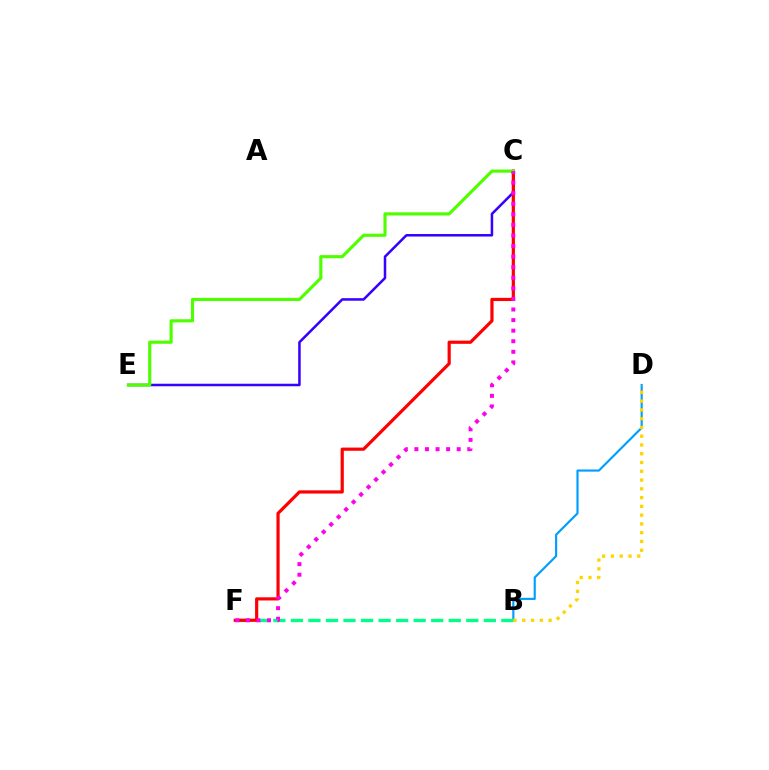{('B', 'D'): [{'color': '#009eff', 'line_style': 'solid', 'thickness': 1.56}, {'color': '#ffd500', 'line_style': 'dotted', 'thickness': 2.38}], ('B', 'F'): [{'color': '#00ff86', 'line_style': 'dashed', 'thickness': 2.38}], ('C', 'E'): [{'color': '#3700ff', 'line_style': 'solid', 'thickness': 1.82}, {'color': '#4fff00', 'line_style': 'solid', 'thickness': 2.27}], ('C', 'F'): [{'color': '#ff0000', 'line_style': 'solid', 'thickness': 2.29}, {'color': '#ff00ed', 'line_style': 'dotted', 'thickness': 2.87}]}